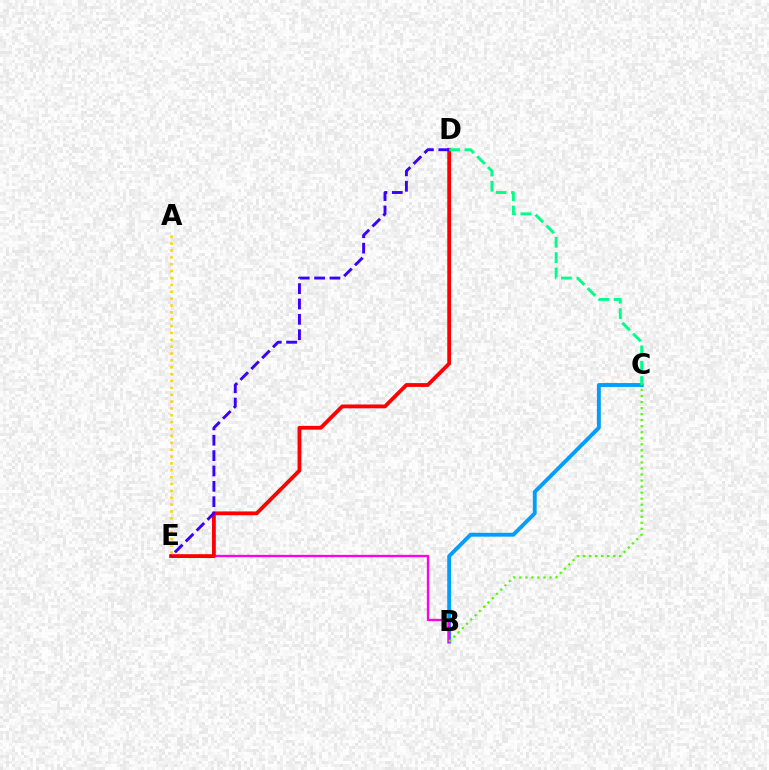{('B', 'C'): [{'color': '#009eff', 'line_style': 'solid', 'thickness': 2.8}, {'color': '#4fff00', 'line_style': 'dotted', 'thickness': 1.64}], ('B', 'E'): [{'color': '#ff00ed', 'line_style': 'solid', 'thickness': 1.66}], ('D', 'E'): [{'color': '#ff0000', 'line_style': 'solid', 'thickness': 2.74}, {'color': '#3700ff', 'line_style': 'dashed', 'thickness': 2.09}], ('C', 'D'): [{'color': '#00ff86', 'line_style': 'dashed', 'thickness': 2.09}], ('A', 'E'): [{'color': '#ffd500', 'line_style': 'dotted', 'thickness': 1.87}]}